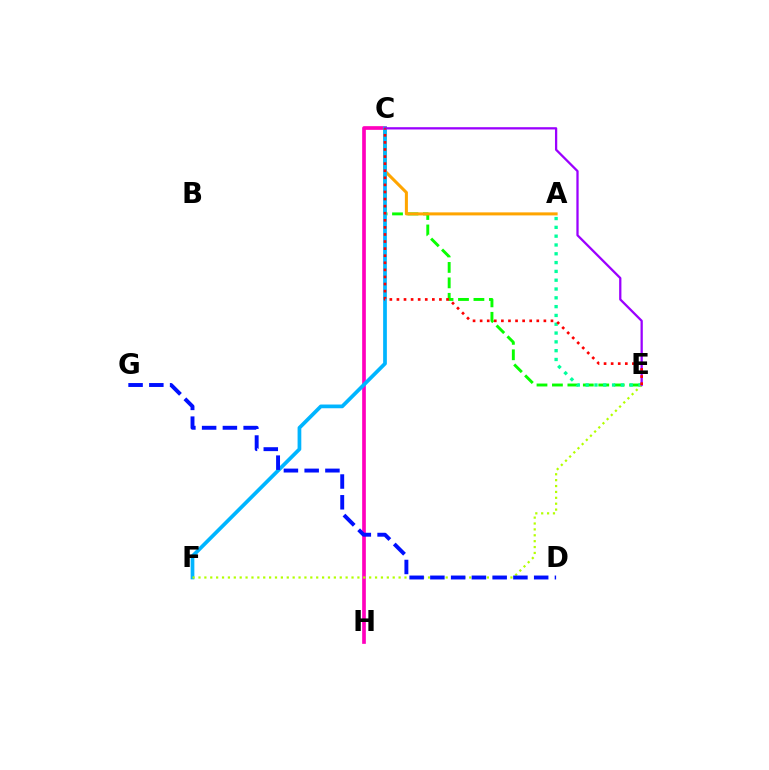{('C', 'H'): [{'color': '#ff00bd', 'line_style': 'solid', 'thickness': 2.65}], ('C', 'E'): [{'color': '#08ff00', 'line_style': 'dashed', 'thickness': 2.1}, {'color': '#9b00ff', 'line_style': 'solid', 'thickness': 1.64}, {'color': '#ff0000', 'line_style': 'dotted', 'thickness': 1.92}], ('A', 'E'): [{'color': '#00ff9d', 'line_style': 'dotted', 'thickness': 2.39}], ('A', 'C'): [{'color': '#ffa500', 'line_style': 'solid', 'thickness': 2.19}], ('C', 'F'): [{'color': '#00b5ff', 'line_style': 'solid', 'thickness': 2.68}], ('E', 'F'): [{'color': '#b3ff00', 'line_style': 'dotted', 'thickness': 1.6}], ('D', 'G'): [{'color': '#0010ff', 'line_style': 'dashed', 'thickness': 2.82}]}